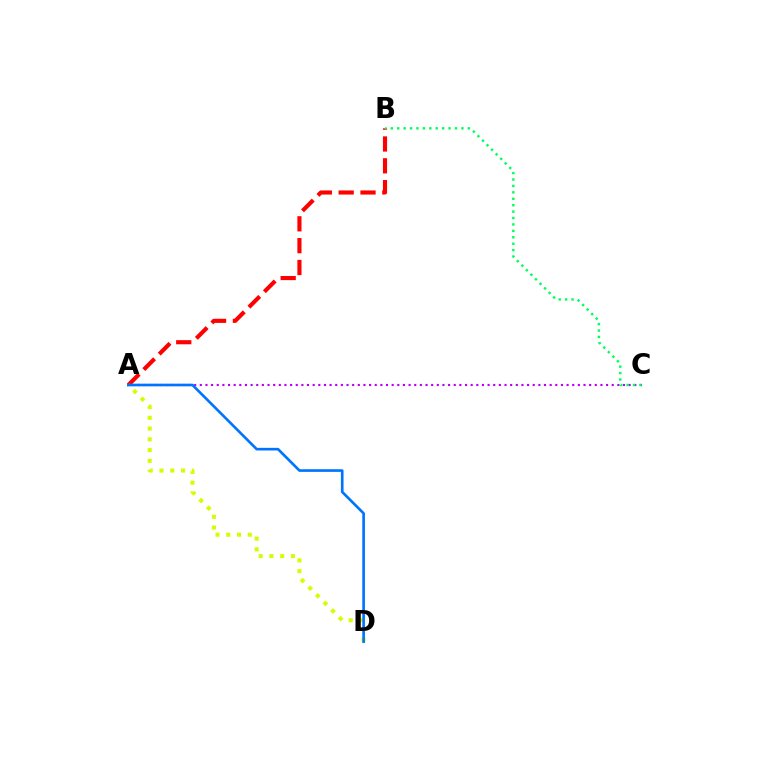{('A', 'B'): [{'color': '#ff0000', 'line_style': 'dashed', 'thickness': 2.97}], ('A', 'D'): [{'color': '#d1ff00', 'line_style': 'dotted', 'thickness': 2.92}, {'color': '#0074ff', 'line_style': 'solid', 'thickness': 1.91}], ('A', 'C'): [{'color': '#b900ff', 'line_style': 'dotted', 'thickness': 1.53}], ('B', 'C'): [{'color': '#00ff5c', 'line_style': 'dotted', 'thickness': 1.74}]}